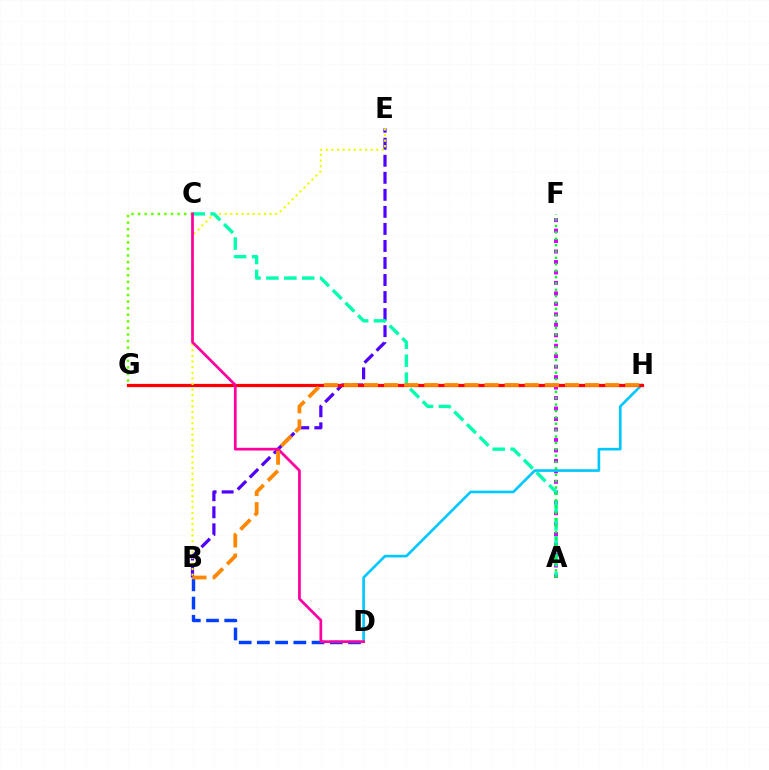{('B', 'D'): [{'color': '#003fff', 'line_style': 'dashed', 'thickness': 2.48}], ('A', 'F'): [{'color': '#d600ff', 'line_style': 'dotted', 'thickness': 2.84}, {'color': '#00ff27', 'line_style': 'dotted', 'thickness': 1.73}], ('B', 'E'): [{'color': '#4f00ff', 'line_style': 'dashed', 'thickness': 2.31}, {'color': '#eeff00', 'line_style': 'dotted', 'thickness': 1.52}], ('D', 'H'): [{'color': '#00c7ff', 'line_style': 'solid', 'thickness': 1.9}], ('G', 'H'): [{'color': '#ff0000', 'line_style': 'solid', 'thickness': 2.31}], ('A', 'C'): [{'color': '#00ffaf', 'line_style': 'dashed', 'thickness': 2.43}], ('C', 'G'): [{'color': '#66ff00', 'line_style': 'dotted', 'thickness': 1.79}], ('C', 'D'): [{'color': '#ff00a0', 'line_style': 'solid', 'thickness': 1.96}], ('B', 'H'): [{'color': '#ff8800', 'line_style': 'dashed', 'thickness': 2.73}]}